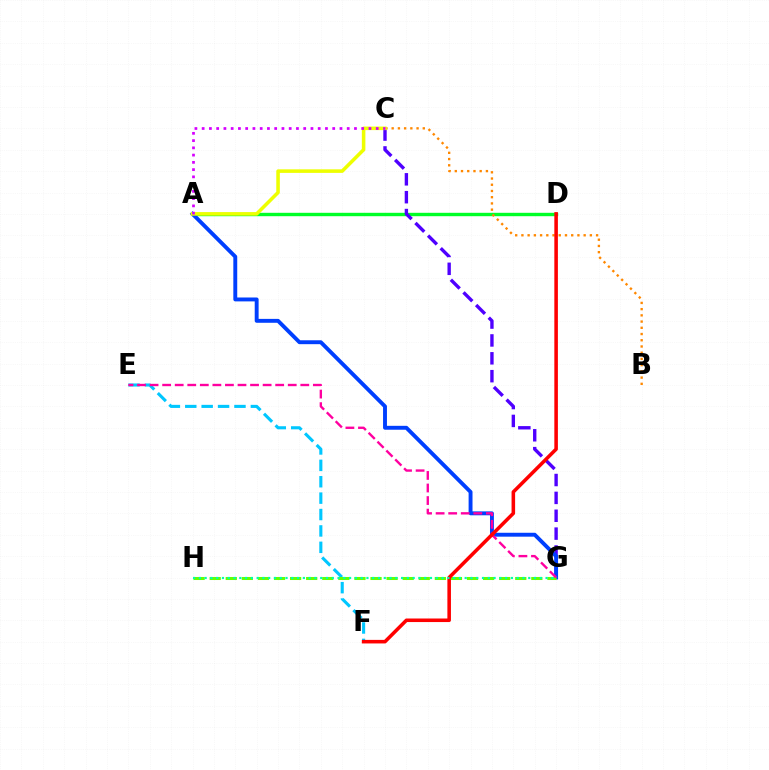{('A', 'D'): [{'color': '#00ff27', 'line_style': 'solid', 'thickness': 2.44}], ('C', 'G'): [{'color': '#4f00ff', 'line_style': 'dashed', 'thickness': 2.43}], ('A', 'G'): [{'color': '#003fff', 'line_style': 'solid', 'thickness': 2.81}], ('E', 'F'): [{'color': '#00c7ff', 'line_style': 'dashed', 'thickness': 2.23}], ('B', 'C'): [{'color': '#ff8800', 'line_style': 'dotted', 'thickness': 1.69}], ('G', 'H'): [{'color': '#66ff00', 'line_style': 'dashed', 'thickness': 2.18}, {'color': '#00ffaf', 'line_style': 'dotted', 'thickness': 1.57}], ('A', 'C'): [{'color': '#eeff00', 'line_style': 'solid', 'thickness': 2.56}, {'color': '#d600ff', 'line_style': 'dotted', 'thickness': 1.97}], ('E', 'G'): [{'color': '#ff00a0', 'line_style': 'dashed', 'thickness': 1.71}], ('D', 'F'): [{'color': '#ff0000', 'line_style': 'solid', 'thickness': 2.56}]}